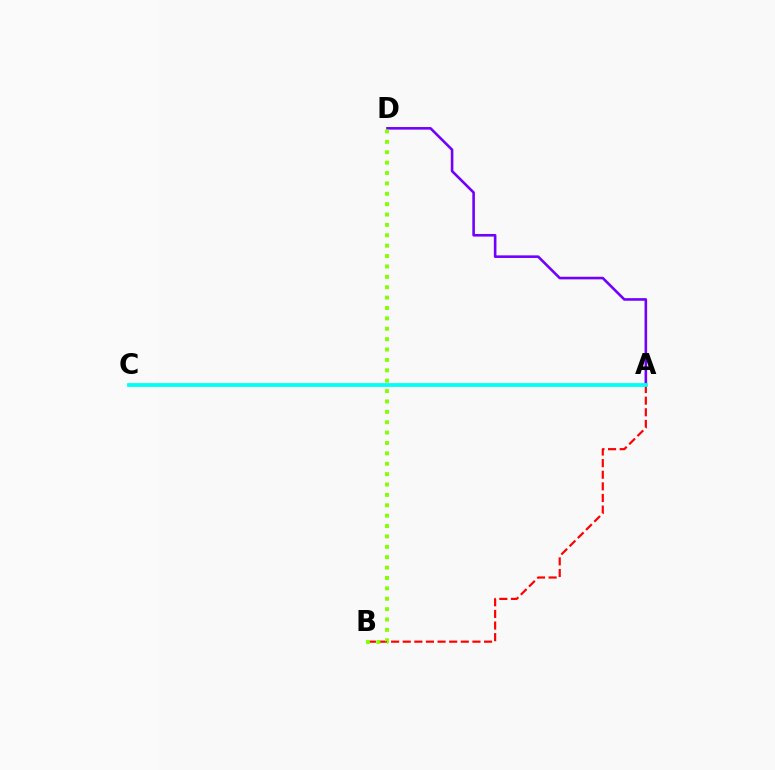{('A', 'B'): [{'color': '#ff0000', 'line_style': 'dashed', 'thickness': 1.58}], ('A', 'D'): [{'color': '#7200ff', 'line_style': 'solid', 'thickness': 1.87}], ('A', 'C'): [{'color': '#00fff6', 'line_style': 'solid', 'thickness': 2.72}], ('B', 'D'): [{'color': '#84ff00', 'line_style': 'dotted', 'thickness': 2.82}]}